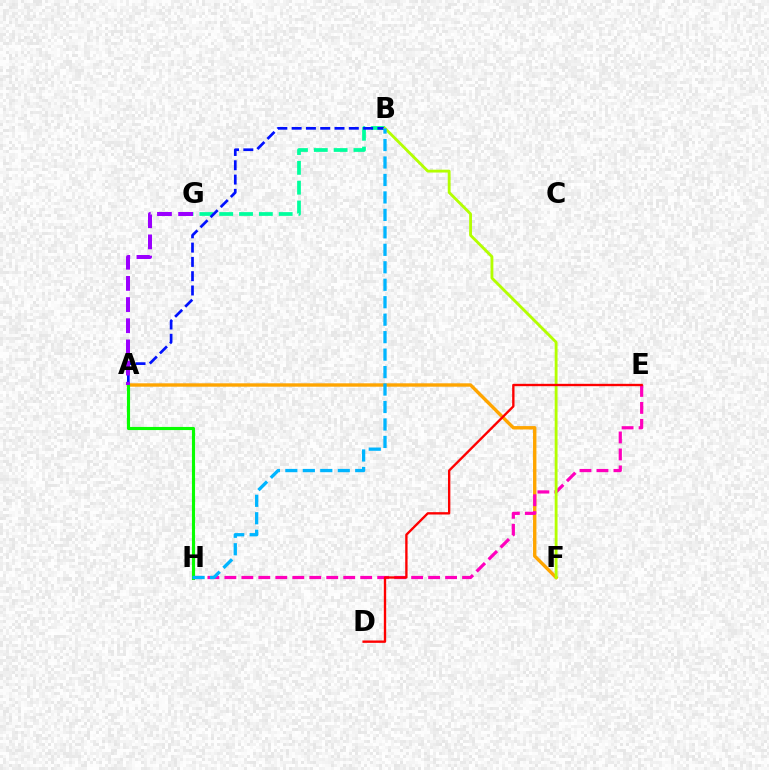{('A', 'F'): [{'color': '#ffa500', 'line_style': 'solid', 'thickness': 2.44}], ('E', 'H'): [{'color': '#ff00bd', 'line_style': 'dashed', 'thickness': 2.31}], ('B', 'G'): [{'color': '#00ff9d', 'line_style': 'dashed', 'thickness': 2.69}], ('A', 'B'): [{'color': '#0010ff', 'line_style': 'dashed', 'thickness': 1.94}], ('B', 'F'): [{'color': '#b3ff00', 'line_style': 'solid', 'thickness': 2.04}], ('A', 'H'): [{'color': '#08ff00', 'line_style': 'solid', 'thickness': 2.25}], ('D', 'E'): [{'color': '#ff0000', 'line_style': 'solid', 'thickness': 1.69}], ('A', 'G'): [{'color': '#9b00ff', 'line_style': 'dashed', 'thickness': 2.88}], ('B', 'H'): [{'color': '#00b5ff', 'line_style': 'dashed', 'thickness': 2.37}]}